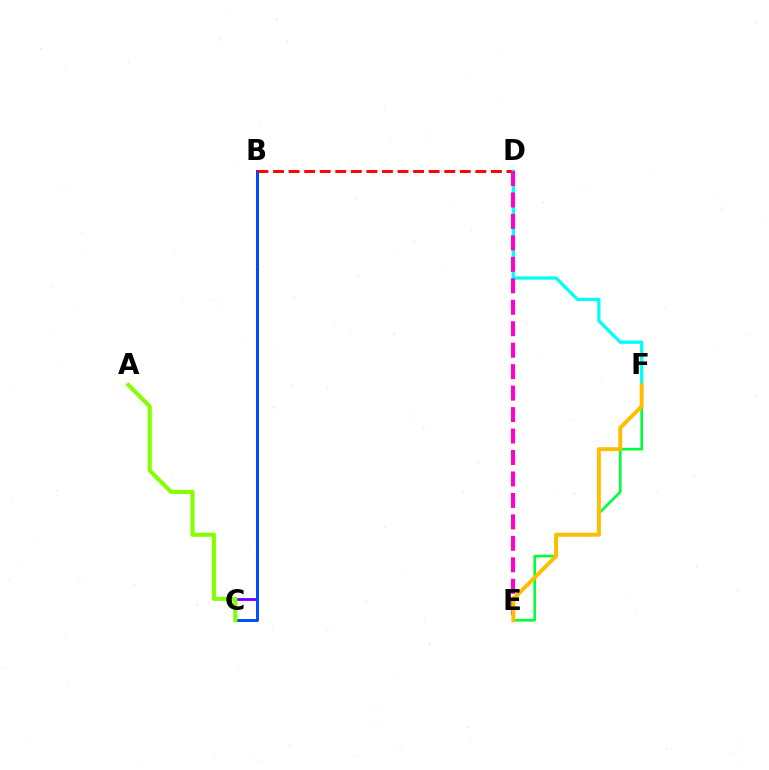{('E', 'F'): [{'color': '#00ff39', 'line_style': 'solid', 'thickness': 1.9}, {'color': '#ffbd00', 'line_style': 'solid', 'thickness': 2.83}], ('B', 'C'): [{'color': '#7200ff', 'line_style': 'solid', 'thickness': 2.03}, {'color': '#004bff', 'line_style': 'solid', 'thickness': 2.11}], ('B', 'D'): [{'color': '#ff0000', 'line_style': 'dashed', 'thickness': 2.11}], ('D', 'F'): [{'color': '#00fff6', 'line_style': 'solid', 'thickness': 2.33}], ('D', 'E'): [{'color': '#ff00cf', 'line_style': 'dashed', 'thickness': 2.92}], ('A', 'C'): [{'color': '#84ff00', 'line_style': 'solid', 'thickness': 2.94}]}